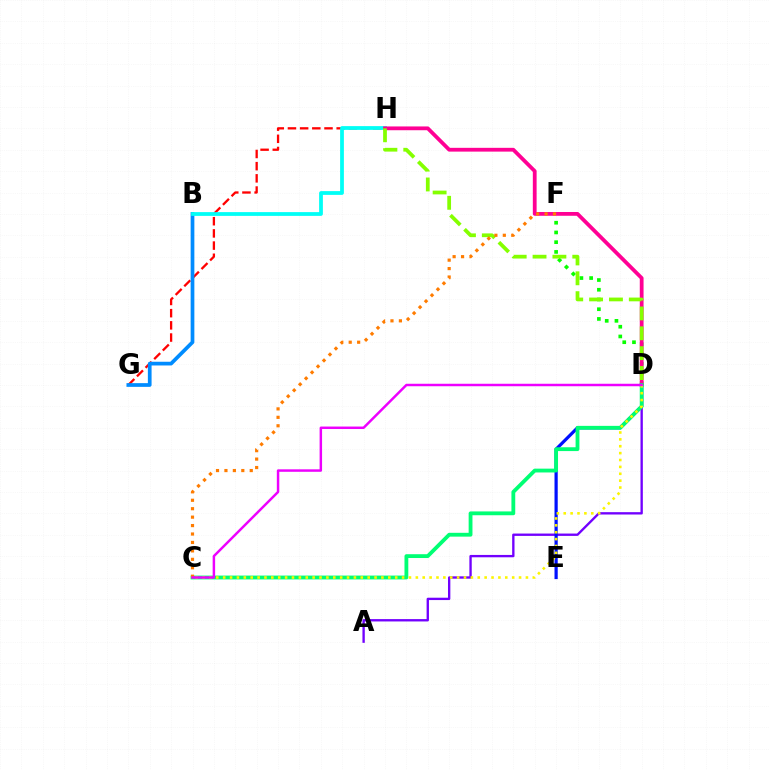{('A', 'D'): [{'color': '#7200ff', 'line_style': 'solid', 'thickness': 1.69}], ('G', 'H'): [{'color': '#ff0000', 'line_style': 'dashed', 'thickness': 1.66}], ('B', 'G'): [{'color': '#008cff', 'line_style': 'solid', 'thickness': 2.67}], ('D', 'E'): [{'color': '#0010ff', 'line_style': 'solid', 'thickness': 2.31}], ('D', 'F'): [{'color': '#08ff00', 'line_style': 'dotted', 'thickness': 2.64}], ('B', 'H'): [{'color': '#00fff6', 'line_style': 'solid', 'thickness': 2.71}], ('D', 'H'): [{'color': '#ff0094', 'line_style': 'solid', 'thickness': 2.73}, {'color': '#84ff00', 'line_style': 'dashed', 'thickness': 2.7}], ('C', 'D'): [{'color': '#00ff74', 'line_style': 'solid', 'thickness': 2.75}, {'color': '#fcf500', 'line_style': 'dotted', 'thickness': 1.87}, {'color': '#ee00ff', 'line_style': 'solid', 'thickness': 1.78}], ('C', 'F'): [{'color': '#ff7c00', 'line_style': 'dotted', 'thickness': 2.29}]}